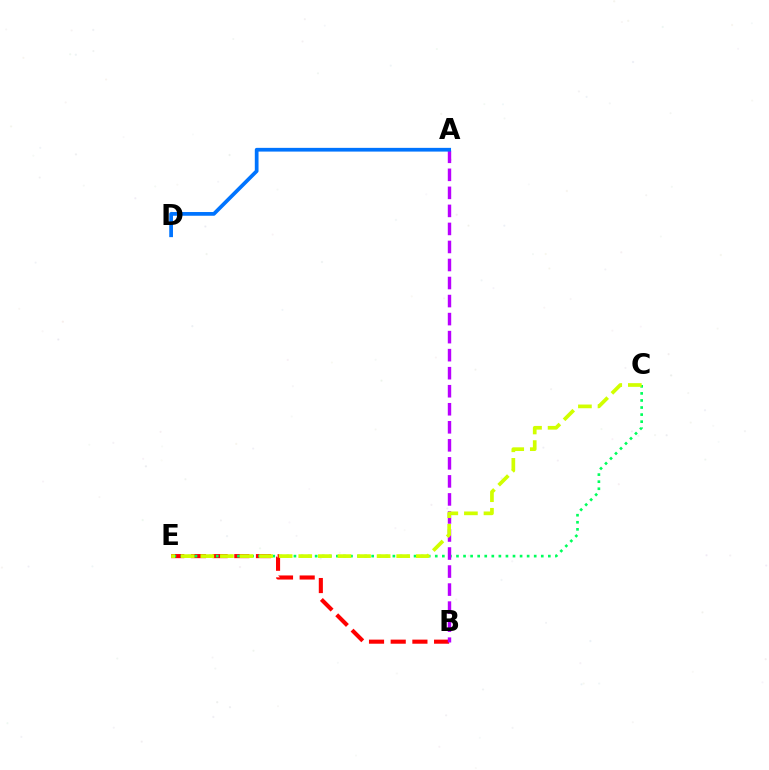{('B', 'E'): [{'color': '#ff0000', 'line_style': 'dashed', 'thickness': 2.95}], ('C', 'E'): [{'color': '#00ff5c', 'line_style': 'dotted', 'thickness': 1.92}, {'color': '#d1ff00', 'line_style': 'dashed', 'thickness': 2.66}], ('A', 'B'): [{'color': '#b900ff', 'line_style': 'dashed', 'thickness': 2.45}], ('A', 'D'): [{'color': '#0074ff', 'line_style': 'solid', 'thickness': 2.69}]}